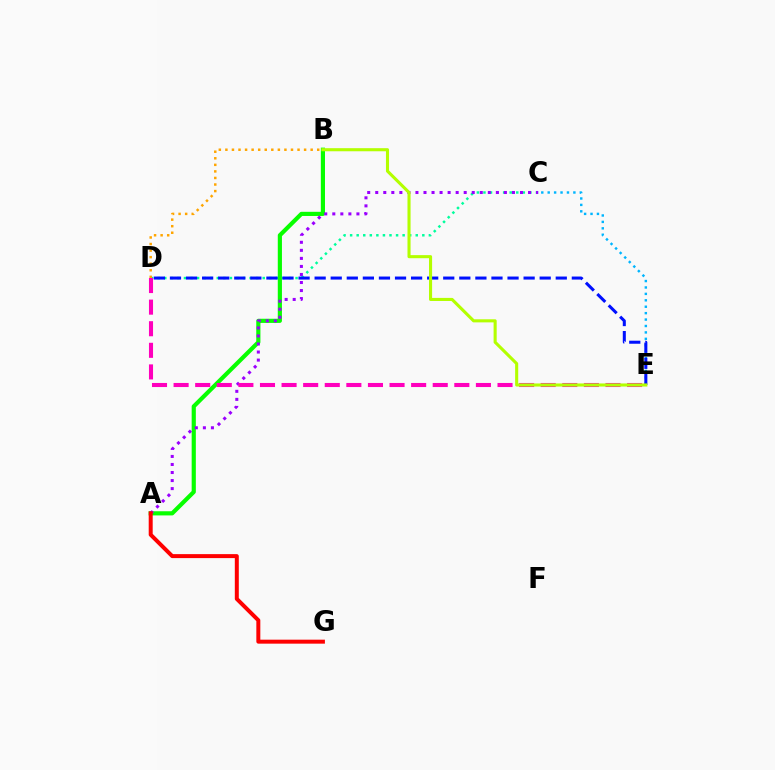{('C', 'E'): [{'color': '#00b5ff', 'line_style': 'dotted', 'thickness': 1.74}], ('C', 'D'): [{'color': '#00ff9d', 'line_style': 'dotted', 'thickness': 1.78}], ('A', 'B'): [{'color': '#08ff00', 'line_style': 'solid', 'thickness': 3.0}], ('B', 'D'): [{'color': '#ffa500', 'line_style': 'dotted', 'thickness': 1.78}], ('A', 'C'): [{'color': '#9b00ff', 'line_style': 'dotted', 'thickness': 2.18}], ('D', 'E'): [{'color': '#0010ff', 'line_style': 'dashed', 'thickness': 2.18}, {'color': '#ff00bd', 'line_style': 'dashed', 'thickness': 2.93}], ('A', 'G'): [{'color': '#ff0000', 'line_style': 'solid', 'thickness': 2.87}], ('B', 'E'): [{'color': '#b3ff00', 'line_style': 'solid', 'thickness': 2.22}]}